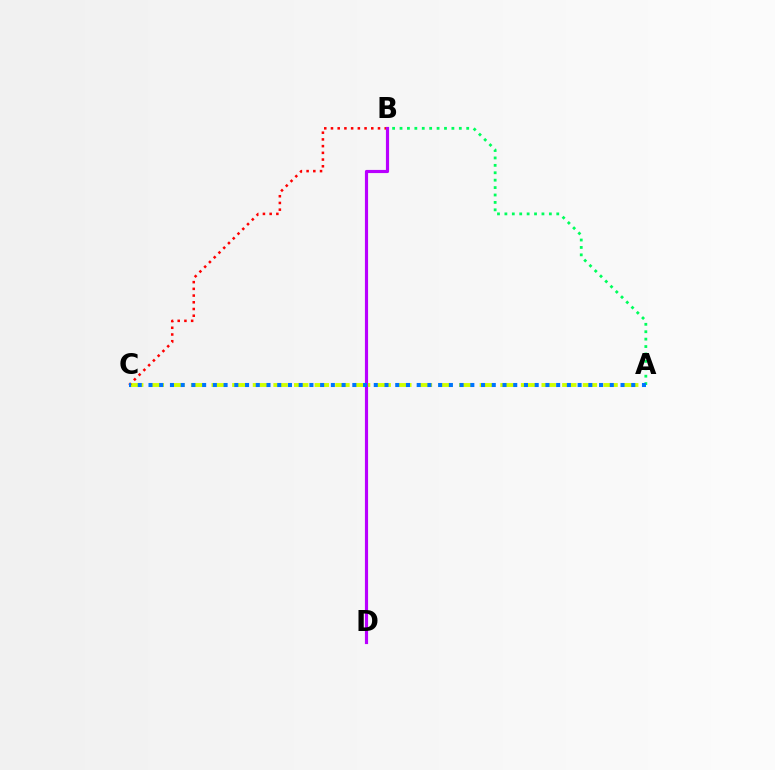{('A', 'C'): [{'color': '#d1ff00', 'line_style': 'dashed', 'thickness': 2.8}, {'color': '#0074ff', 'line_style': 'dotted', 'thickness': 2.91}], ('B', 'C'): [{'color': '#ff0000', 'line_style': 'dotted', 'thickness': 1.82}], ('B', 'D'): [{'color': '#b900ff', 'line_style': 'solid', 'thickness': 2.27}], ('A', 'B'): [{'color': '#00ff5c', 'line_style': 'dotted', 'thickness': 2.01}]}